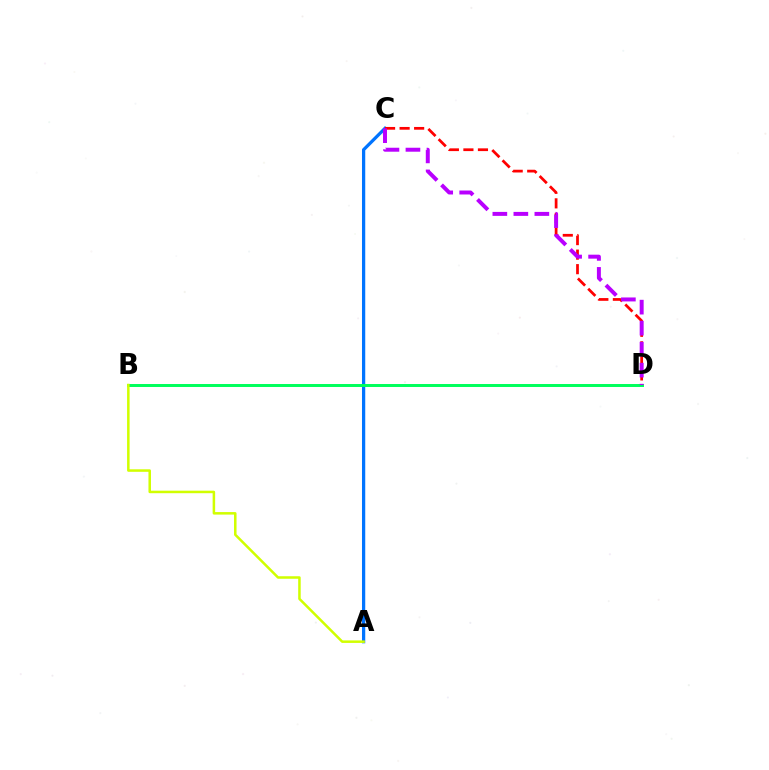{('A', 'C'): [{'color': '#0074ff', 'line_style': 'solid', 'thickness': 2.34}], ('C', 'D'): [{'color': '#ff0000', 'line_style': 'dashed', 'thickness': 1.97}, {'color': '#b900ff', 'line_style': 'dashed', 'thickness': 2.85}], ('B', 'D'): [{'color': '#00ff5c', 'line_style': 'solid', 'thickness': 2.14}], ('A', 'B'): [{'color': '#d1ff00', 'line_style': 'solid', 'thickness': 1.82}]}